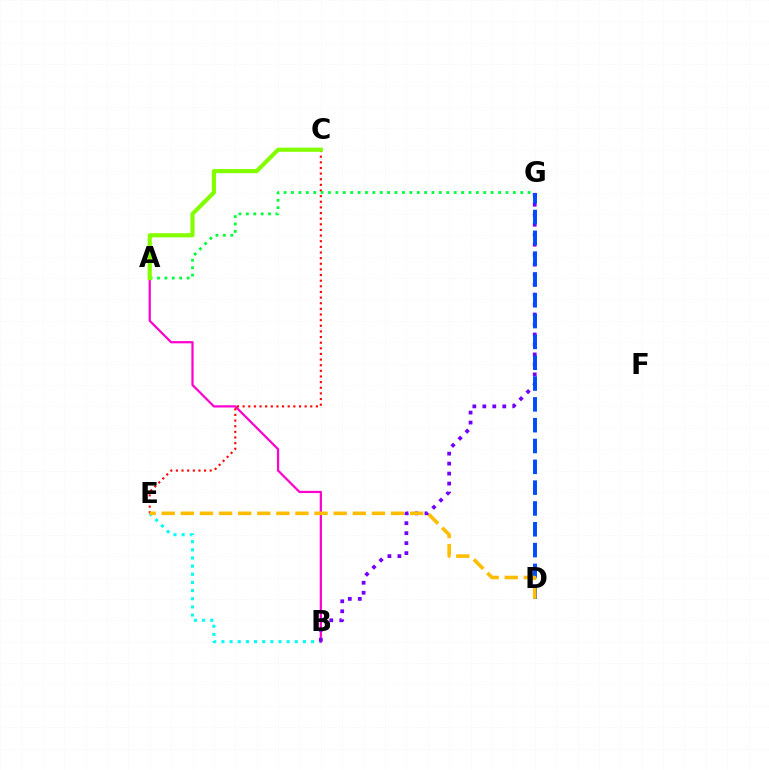{('B', 'E'): [{'color': '#00fff6', 'line_style': 'dotted', 'thickness': 2.21}], ('A', 'B'): [{'color': '#ff00cf', 'line_style': 'solid', 'thickness': 1.6}], ('B', 'G'): [{'color': '#7200ff', 'line_style': 'dotted', 'thickness': 2.71}], ('C', 'E'): [{'color': '#ff0000', 'line_style': 'dotted', 'thickness': 1.53}], ('D', 'G'): [{'color': '#004bff', 'line_style': 'dashed', 'thickness': 2.83}], ('A', 'G'): [{'color': '#00ff39', 'line_style': 'dotted', 'thickness': 2.01}], ('A', 'C'): [{'color': '#84ff00', 'line_style': 'solid', 'thickness': 2.99}], ('D', 'E'): [{'color': '#ffbd00', 'line_style': 'dashed', 'thickness': 2.6}]}